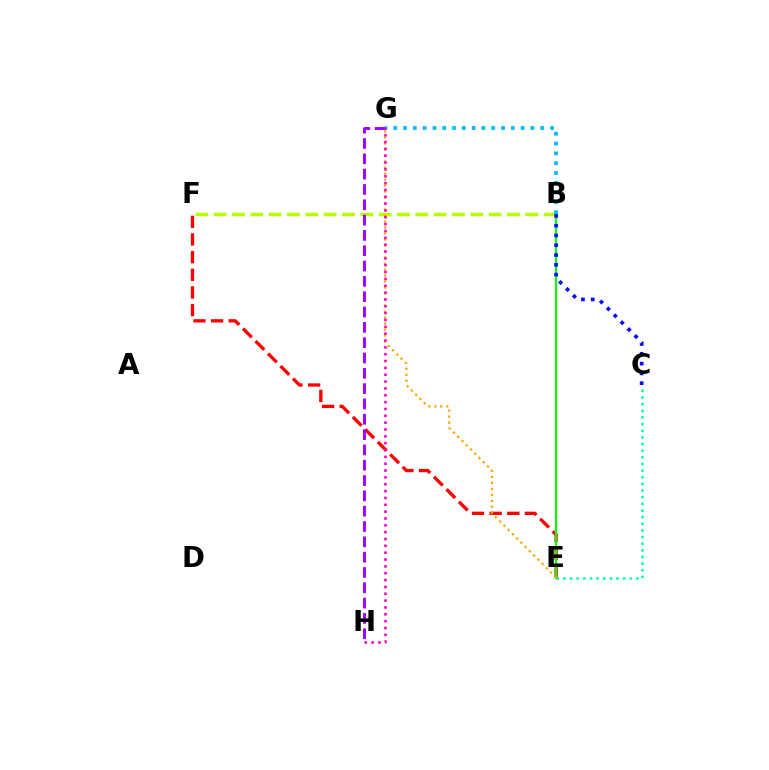{('E', 'F'): [{'color': '#ff0000', 'line_style': 'dashed', 'thickness': 2.4}], ('B', 'E'): [{'color': '#08ff00', 'line_style': 'solid', 'thickness': 1.56}], ('B', 'F'): [{'color': '#b3ff00', 'line_style': 'dashed', 'thickness': 2.49}], ('B', 'C'): [{'color': '#0010ff', 'line_style': 'dotted', 'thickness': 2.66}], ('B', 'G'): [{'color': '#00b5ff', 'line_style': 'dotted', 'thickness': 2.66}], ('E', 'G'): [{'color': '#ffa500', 'line_style': 'dotted', 'thickness': 1.63}], ('G', 'H'): [{'color': '#9b00ff', 'line_style': 'dashed', 'thickness': 2.08}, {'color': '#ff00bd', 'line_style': 'dotted', 'thickness': 1.86}], ('C', 'E'): [{'color': '#00ff9d', 'line_style': 'dotted', 'thickness': 1.8}]}